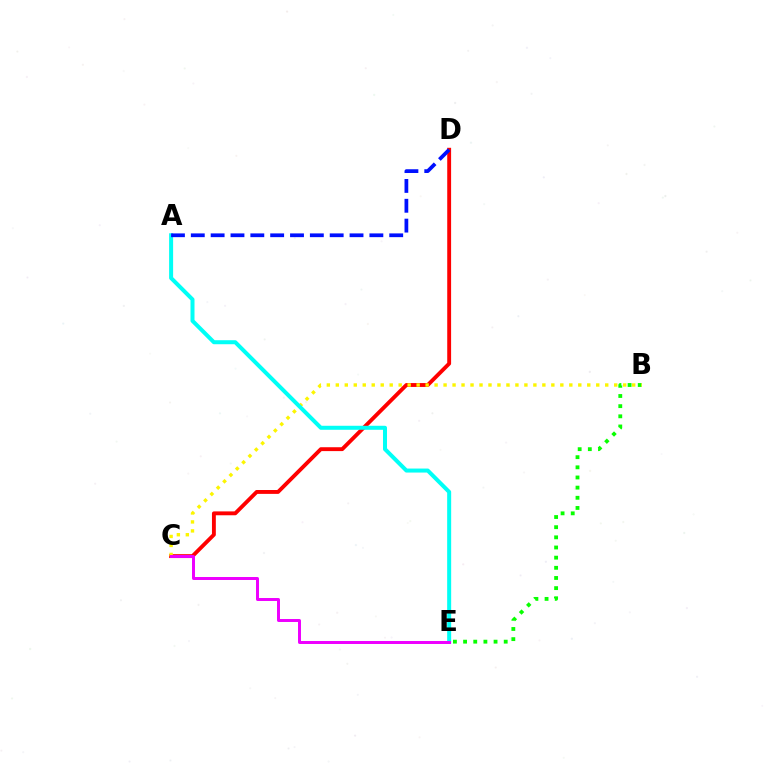{('B', 'E'): [{'color': '#08ff00', 'line_style': 'dotted', 'thickness': 2.76}], ('C', 'D'): [{'color': '#ff0000', 'line_style': 'solid', 'thickness': 2.79}], ('B', 'C'): [{'color': '#fcf500', 'line_style': 'dotted', 'thickness': 2.44}], ('A', 'E'): [{'color': '#00fff6', 'line_style': 'solid', 'thickness': 2.88}], ('C', 'E'): [{'color': '#ee00ff', 'line_style': 'solid', 'thickness': 2.15}], ('A', 'D'): [{'color': '#0010ff', 'line_style': 'dashed', 'thickness': 2.7}]}